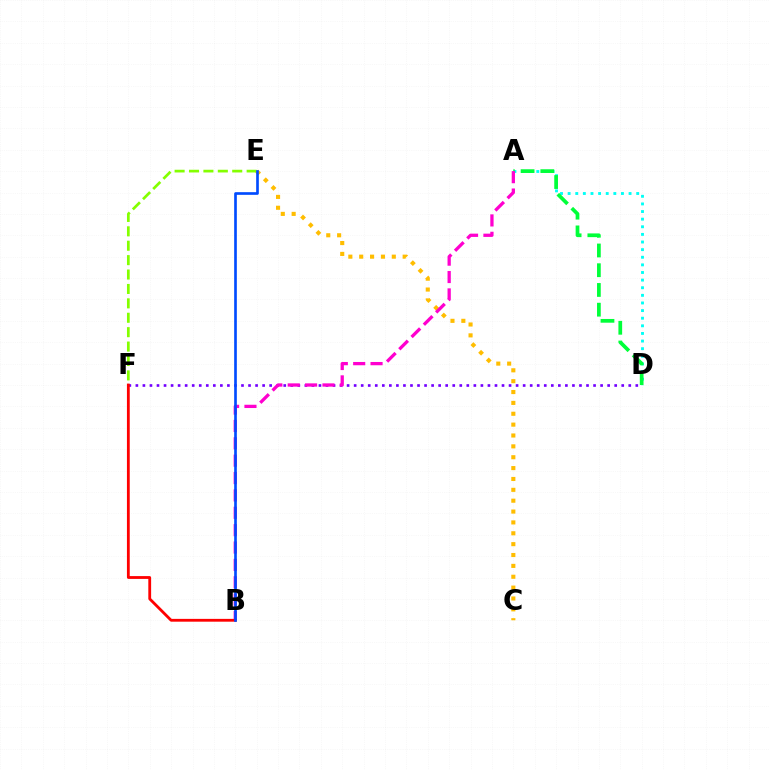{('C', 'E'): [{'color': '#ffbd00', 'line_style': 'dotted', 'thickness': 2.95}], ('D', 'F'): [{'color': '#7200ff', 'line_style': 'dotted', 'thickness': 1.91}], ('A', 'D'): [{'color': '#00fff6', 'line_style': 'dotted', 'thickness': 2.07}, {'color': '#00ff39', 'line_style': 'dashed', 'thickness': 2.68}], ('E', 'F'): [{'color': '#84ff00', 'line_style': 'dashed', 'thickness': 1.96}], ('A', 'B'): [{'color': '#ff00cf', 'line_style': 'dashed', 'thickness': 2.36}], ('B', 'F'): [{'color': '#ff0000', 'line_style': 'solid', 'thickness': 2.02}], ('B', 'E'): [{'color': '#004bff', 'line_style': 'solid', 'thickness': 1.92}]}